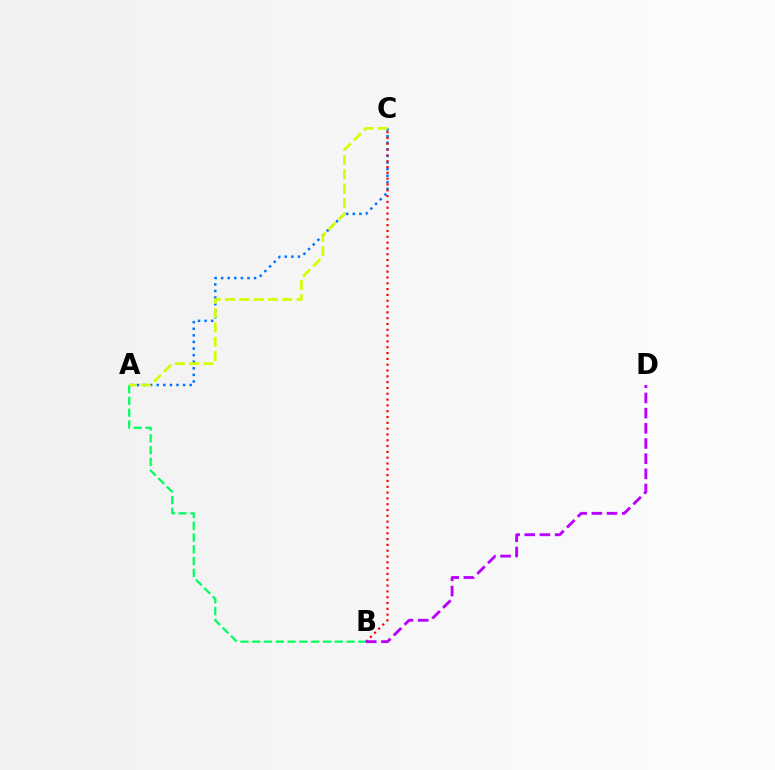{('A', 'C'): [{'color': '#0074ff', 'line_style': 'dotted', 'thickness': 1.79}, {'color': '#d1ff00', 'line_style': 'dashed', 'thickness': 1.94}], ('A', 'B'): [{'color': '#00ff5c', 'line_style': 'dashed', 'thickness': 1.6}], ('B', 'C'): [{'color': '#ff0000', 'line_style': 'dotted', 'thickness': 1.58}], ('B', 'D'): [{'color': '#b900ff', 'line_style': 'dashed', 'thickness': 2.06}]}